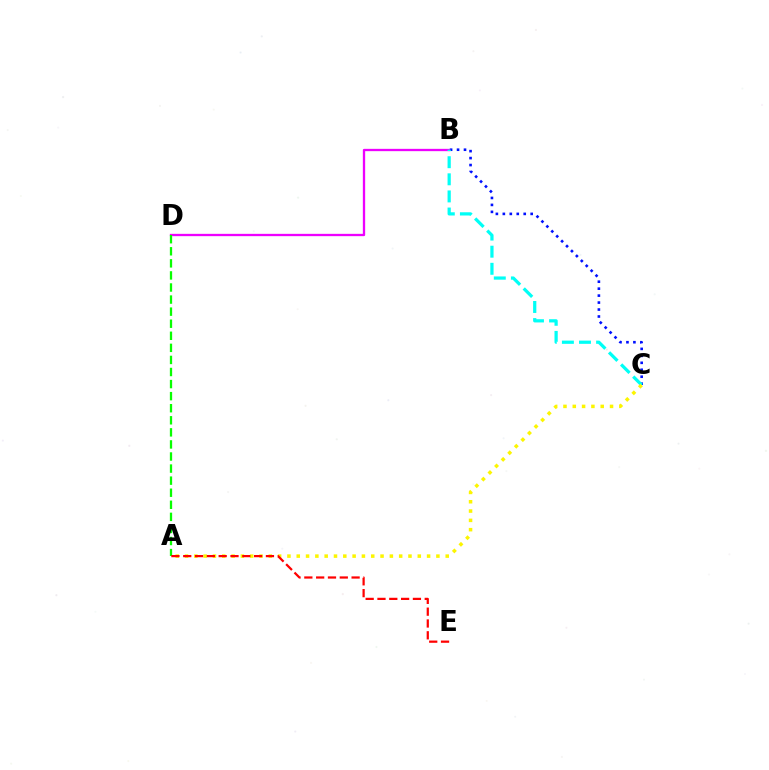{('B', 'C'): [{'color': '#0010ff', 'line_style': 'dotted', 'thickness': 1.89}, {'color': '#00fff6', 'line_style': 'dashed', 'thickness': 2.32}], ('B', 'D'): [{'color': '#ee00ff', 'line_style': 'solid', 'thickness': 1.67}], ('A', 'C'): [{'color': '#fcf500', 'line_style': 'dotted', 'thickness': 2.53}], ('A', 'D'): [{'color': '#08ff00', 'line_style': 'dashed', 'thickness': 1.64}], ('A', 'E'): [{'color': '#ff0000', 'line_style': 'dashed', 'thickness': 1.61}]}